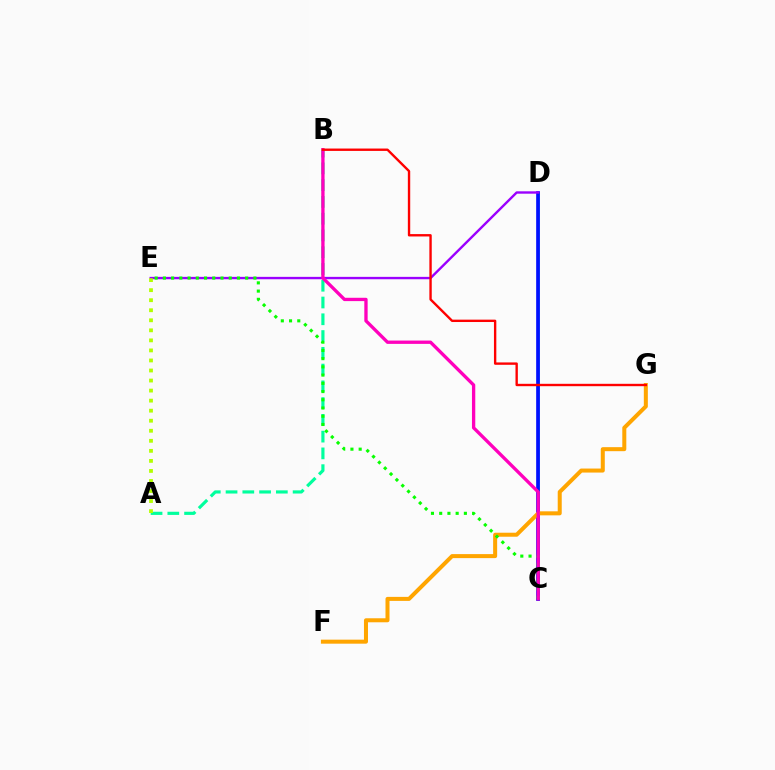{('C', 'D'): [{'color': '#00b5ff', 'line_style': 'solid', 'thickness': 1.9}, {'color': '#0010ff', 'line_style': 'solid', 'thickness': 2.64}], ('A', 'B'): [{'color': '#00ff9d', 'line_style': 'dashed', 'thickness': 2.28}], ('D', 'E'): [{'color': '#9b00ff', 'line_style': 'solid', 'thickness': 1.72}], ('F', 'G'): [{'color': '#ffa500', 'line_style': 'solid', 'thickness': 2.89}], ('C', 'E'): [{'color': '#08ff00', 'line_style': 'dotted', 'thickness': 2.24}], ('B', 'C'): [{'color': '#ff00bd', 'line_style': 'solid', 'thickness': 2.39}], ('A', 'E'): [{'color': '#b3ff00', 'line_style': 'dotted', 'thickness': 2.73}], ('B', 'G'): [{'color': '#ff0000', 'line_style': 'solid', 'thickness': 1.71}]}